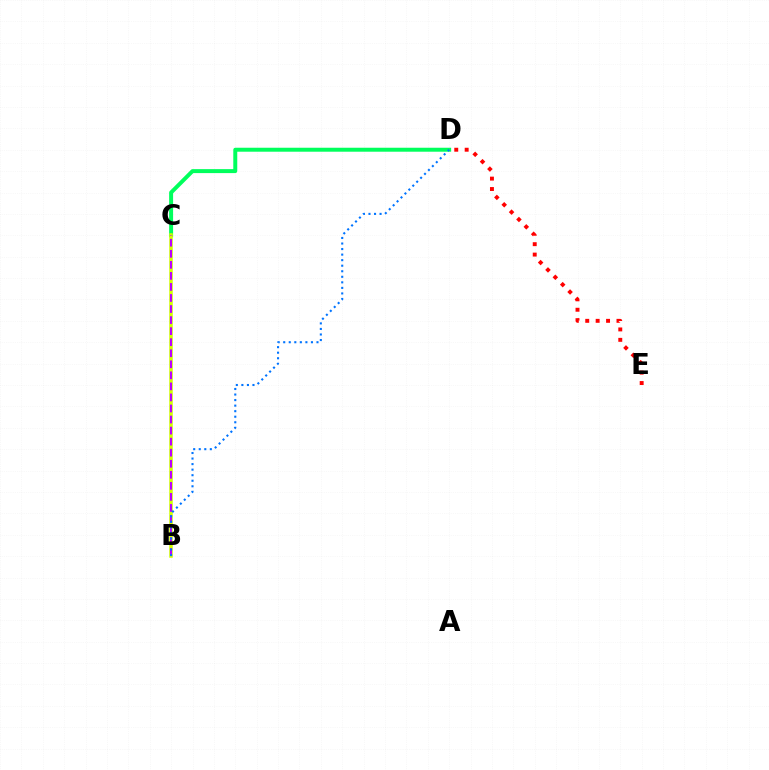{('D', 'E'): [{'color': '#ff0000', 'line_style': 'dotted', 'thickness': 2.83}], ('C', 'D'): [{'color': '#00ff5c', 'line_style': 'solid', 'thickness': 2.86}], ('B', 'C'): [{'color': '#d1ff00', 'line_style': 'solid', 'thickness': 2.54}, {'color': '#b900ff', 'line_style': 'dashed', 'thickness': 1.5}], ('B', 'D'): [{'color': '#0074ff', 'line_style': 'dotted', 'thickness': 1.51}]}